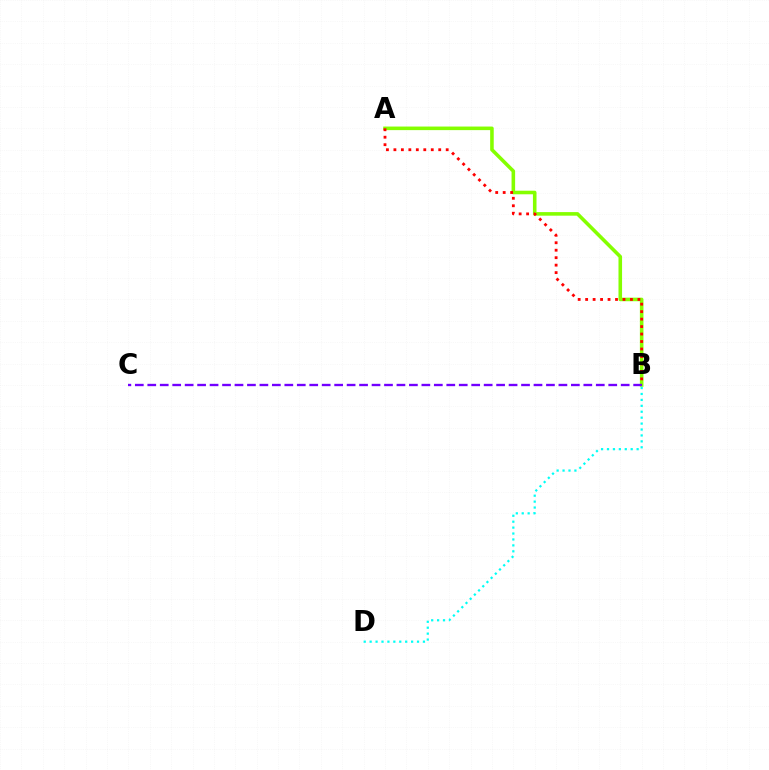{('A', 'B'): [{'color': '#84ff00', 'line_style': 'solid', 'thickness': 2.57}, {'color': '#ff0000', 'line_style': 'dotted', 'thickness': 2.03}], ('B', 'C'): [{'color': '#7200ff', 'line_style': 'dashed', 'thickness': 1.69}], ('B', 'D'): [{'color': '#00fff6', 'line_style': 'dotted', 'thickness': 1.61}]}